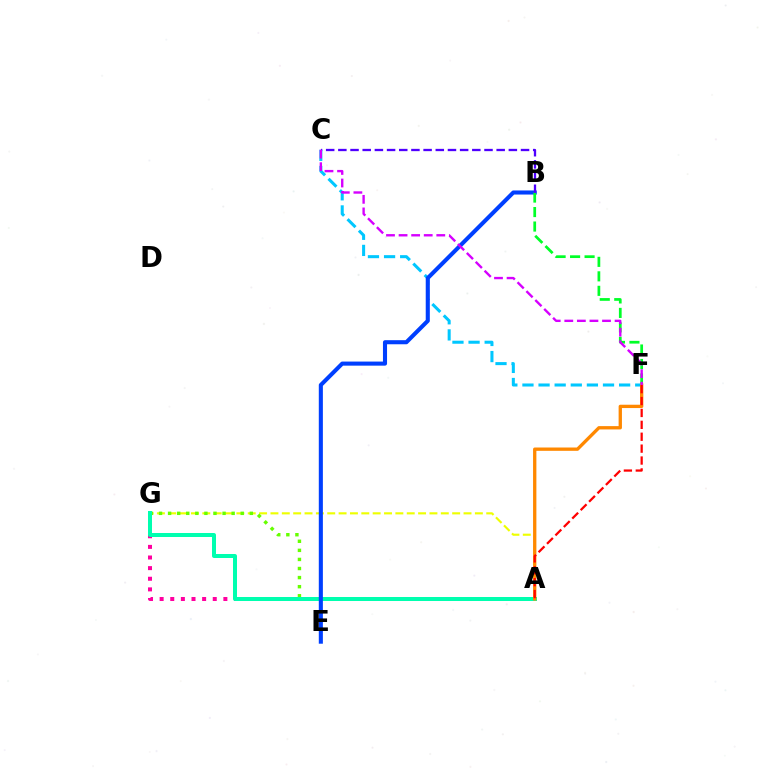{('A', 'G'): [{'color': '#eeff00', 'line_style': 'dashed', 'thickness': 1.54}, {'color': '#ff00a0', 'line_style': 'dotted', 'thickness': 2.89}, {'color': '#66ff00', 'line_style': 'dotted', 'thickness': 2.47}, {'color': '#00ffaf', 'line_style': 'solid', 'thickness': 2.88}], ('C', 'F'): [{'color': '#00c7ff', 'line_style': 'dashed', 'thickness': 2.19}, {'color': '#d600ff', 'line_style': 'dashed', 'thickness': 1.71}], ('A', 'F'): [{'color': '#ff8800', 'line_style': 'solid', 'thickness': 2.39}, {'color': '#ff0000', 'line_style': 'dashed', 'thickness': 1.62}], ('B', 'E'): [{'color': '#003fff', 'line_style': 'solid', 'thickness': 2.94}], ('B', 'F'): [{'color': '#00ff27', 'line_style': 'dashed', 'thickness': 1.97}], ('B', 'C'): [{'color': '#4f00ff', 'line_style': 'dashed', 'thickness': 1.65}]}